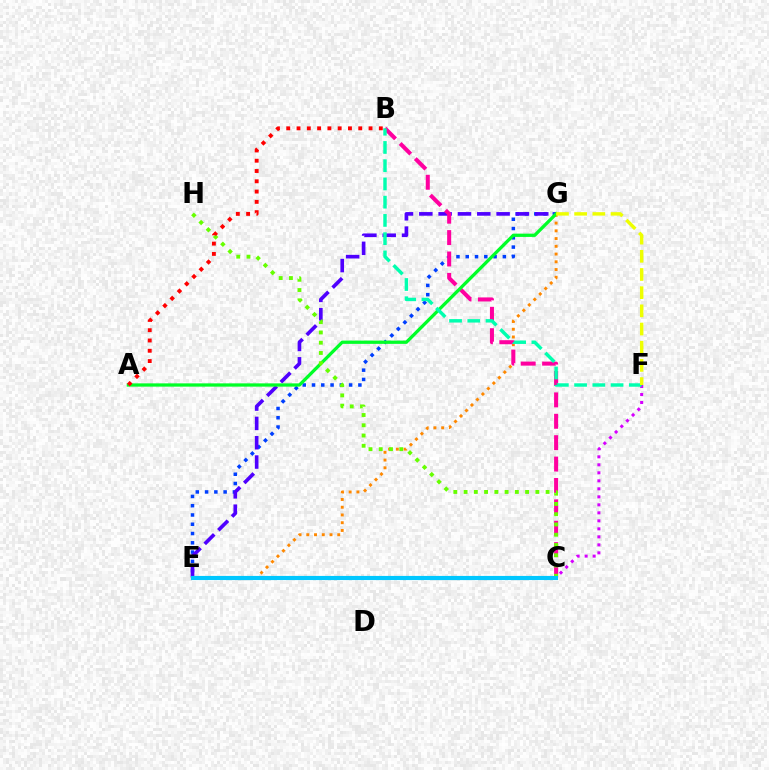{('E', 'G'): [{'color': '#003fff', 'line_style': 'dotted', 'thickness': 2.52}, {'color': '#ff8800', 'line_style': 'dotted', 'thickness': 2.1}, {'color': '#4f00ff', 'line_style': 'dashed', 'thickness': 2.63}], ('C', 'F'): [{'color': '#d600ff', 'line_style': 'dotted', 'thickness': 2.17}], ('B', 'C'): [{'color': '#ff00a0', 'line_style': 'dashed', 'thickness': 2.91}], ('A', 'G'): [{'color': '#00ff27', 'line_style': 'solid', 'thickness': 2.36}], ('C', 'H'): [{'color': '#66ff00', 'line_style': 'dotted', 'thickness': 2.79}], ('B', 'F'): [{'color': '#00ffaf', 'line_style': 'dashed', 'thickness': 2.48}], ('A', 'B'): [{'color': '#ff0000', 'line_style': 'dotted', 'thickness': 2.79}], ('F', 'G'): [{'color': '#eeff00', 'line_style': 'dashed', 'thickness': 2.47}], ('C', 'E'): [{'color': '#00c7ff', 'line_style': 'solid', 'thickness': 2.98}]}